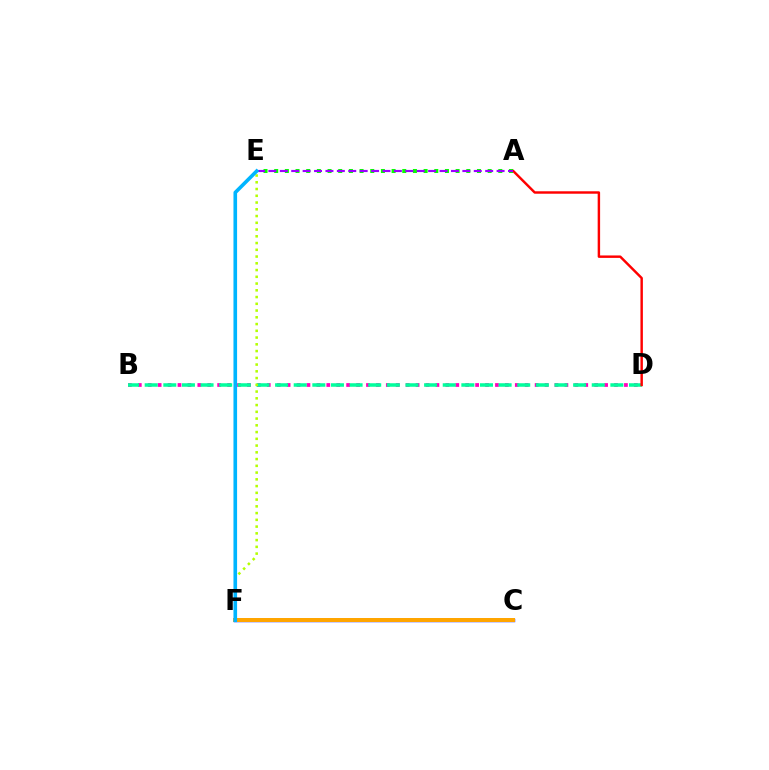{('B', 'D'): [{'color': '#ff00bd', 'line_style': 'dotted', 'thickness': 2.7}, {'color': '#00ff9d', 'line_style': 'dashed', 'thickness': 2.53}], ('A', 'E'): [{'color': '#08ff00', 'line_style': 'dotted', 'thickness': 2.9}, {'color': '#9b00ff', 'line_style': 'dashed', 'thickness': 1.55}], ('A', 'D'): [{'color': '#ff0000', 'line_style': 'solid', 'thickness': 1.76}], ('E', 'F'): [{'color': '#b3ff00', 'line_style': 'dotted', 'thickness': 1.83}, {'color': '#00b5ff', 'line_style': 'solid', 'thickness': 2.61}], ('C', 'F'): [{'color': '#0010ff', 'line_style': 'solid', 'thickness': 2.46}, {'color': '#ffa500', 'line_style': 'solid', 'thickness': 2.87}]}